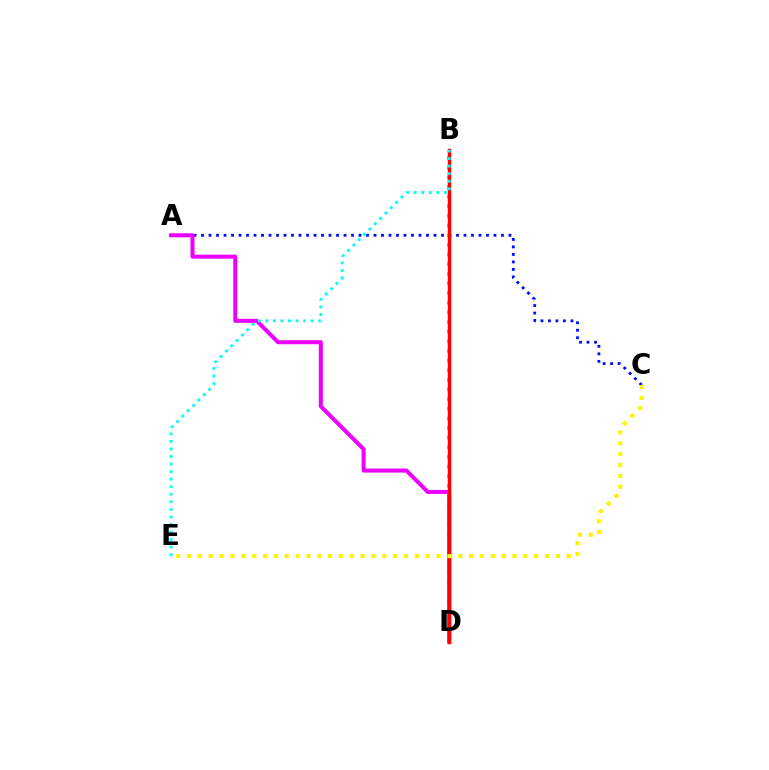{('A', 'C'): [{'color': '#0010ff', 'line_style': 'dotted', 'thickness': 2.04}], ('B', 'D'): [{'color': '#08ff00', 'line_style': 'dotted', 'thickness': 2.62}, {'color': '#ff0000', 'line_style': 'solid', 'thickness': 2.52}], ('A', 'D'): [{'color': '#ee00ff', 'line_style': 'solid', 'thickness': 2.89}], ('B', 'E'): [{'color': '#00fff6', 'line_style': 'dotted', 'thickness': 2.05}], ('C', 'E'): [{'color': '#fcf500', 'line_style': 'dotted', 'thickness': 2.95}]}